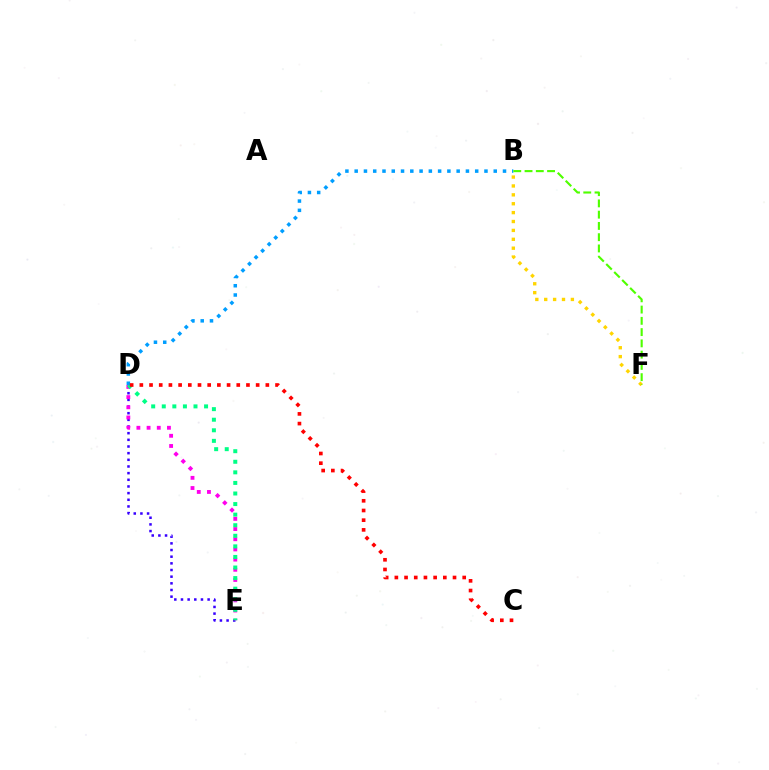{('D', 'E'): [{'color': '#3700ff', 'line_style': 'dotted', 'thickness': 1.81}, {'color': '#ff00ed', 'line_style': 'dotted', 'thickness': 2.77}, {'color': '#00ff86', 'line_style': 'dotted', 'thickness': 2.87}], ('B', 'F'): [{'color': '#ffd500', 'line_style': 'dotted', 'thickness': 2.42}, {'color': '#4fff00', 'line_style': 'dashed', 'thickness': 1.53}], ('B', 'D'): [{'color': '#009eff', 'line_style': 'dotted', 'thickness': 2.52}], ('C', 'D'): [{'color': '#ff0000', 'line_style': 'dotted', 'thickness': 2.63}]}